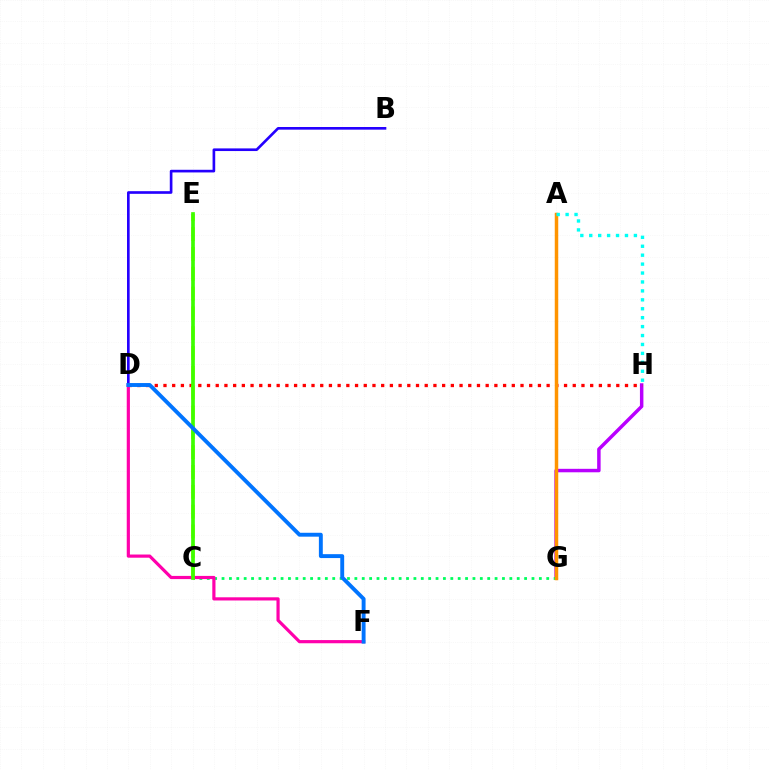{('G', 'H'): [{'color': '#b900ff', 'line_style': 'solid', 'thickness': 2.5}], ('D', 'H'): [{'color': '#ff0000', 'line_style': 'dotted', 'thickness': 2.37}], ('C', 'G'): [{'color': '#00ff5c', 'line_style': 'dotted', 'thickness': 2.0}], ('C', 'E'): [{'color': '#d1ff00', 'line_style': 'dashed', 'thickness': 2.69}, {'color': '#3dff00', 'line_style': 'solid', 'thickness': 2.65}], ('A', 'G'): [{'color': '#ff9400', 'line_style': 'solid', 'thickness': 2.51}], ('D', 'F'): [{'color': '#ff00ac', 'line_style': 'solid', 'thickness': 2.29}, {'color': '#0074ff', 'line_style': 'solid', 'thickness': 2.81}], ('B', 'D'): [{'color': '#2500ff', 'line_style': 'solid', 'thickness': 1.91}], ('A', 'H'): [{'color': '#00fff6', 'line_style': 'dotted', 'thickness': 2.43}]}